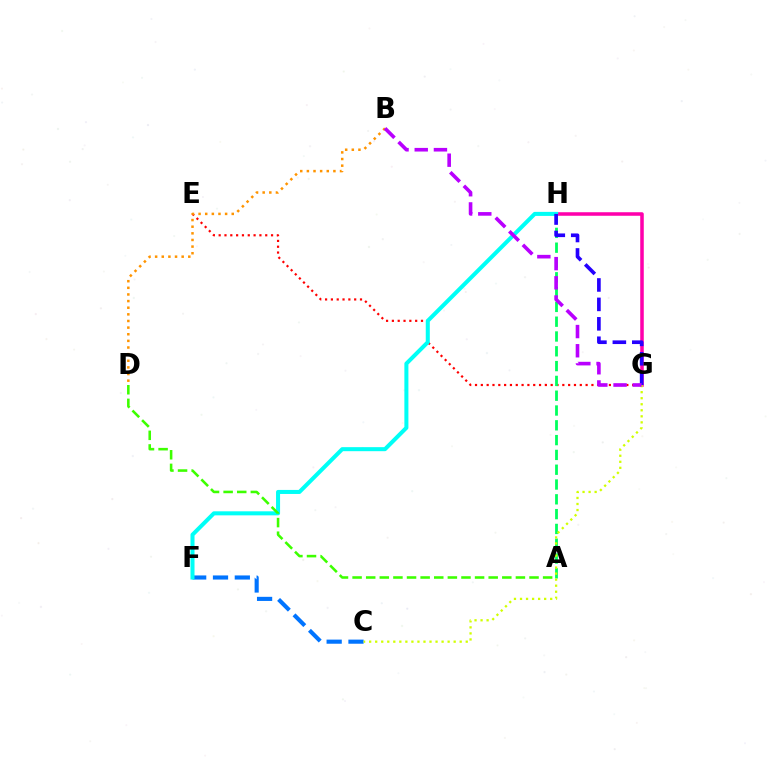{('E', 'G'): [{'color': '#ff0000', 'line_style': 'dotted', 'thickness': 1.58}], ('B', 'D'): [{'color': '#ff9400', 'line_style': 'dotted', 'thickness': 1.8}], ('C', 'F'): [{'color': '#0074ff', 'line_style': 'dashed', 'thickness': 2.96}], ('A', 'H'): [{'color': '#00ff5c', 'line_style': 'dashed', 'thickness': 2.01}], ('G', 'H'): [{'color': '#ff00ac', 'line_style': 'solid', 'thickness': 2.55}, {'color': '#2500ff', 'line_style': 'dashed', 'thickness': 2.64}], ('C', 'G'): [{'color': '#d1ff00', 'line_style': 'dotted', 'thickness': 1.64}], ('F', 'H'): [{'color': '#00fff6', 'line_style': 'solid', 'thickness': 2.9}], ('A', 'D'): [{'color': '#3dff00', 'line_style': 'dashed', 'thickness': 1.85}], ('B', 'G'): [{'color': '#b900ff', 'line_style': 'dashed', 'thickness': 2.61}]}